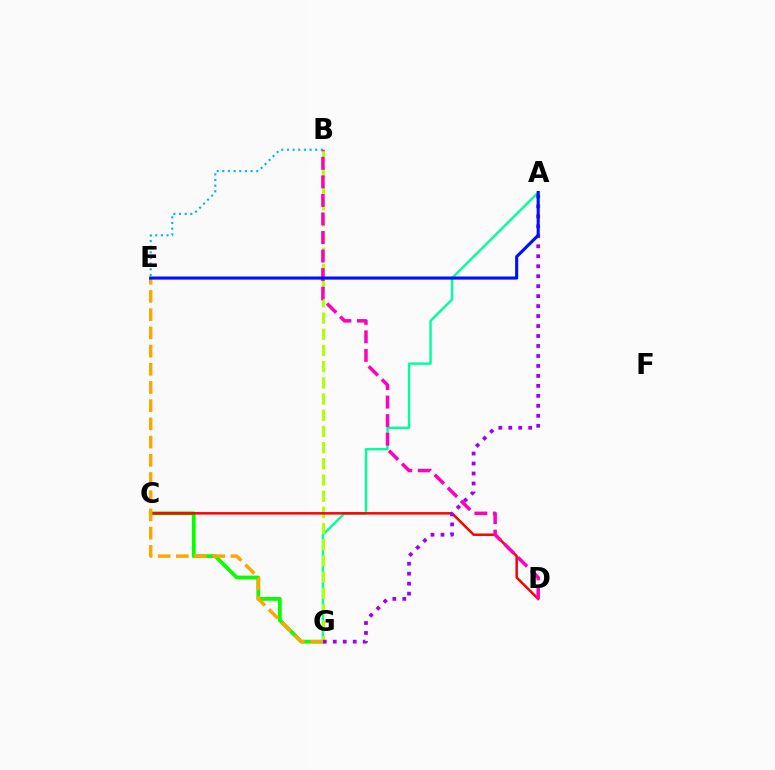{('A', 'G'): [{'color': '#00ff9d', 'line_style': 'solid', 'thickness': 1.73}, {'color': '#9b00ff', 'line_style': 'dotted', 'thickness': 2.71}], ('C', 'G'): [{'color': '#08ff00', 'line_style': 'solid', 'thickness': 2.73}], ('B', 'G'): [{'color': '#b3ff00', 'line_style': 'dashed', 'thickness': 2.2}], ('C', 'D'): [{'color': '#ff0000', 'line_style': 'solid', 'thickness': 1.8}], ('B', 'D'): [{'color': '#ff00bd', 'line_style': 'dashed', 'thickness': 2.52}], ('E', 'G'): [{'color': '#ffa500', 'line_style': 'dashed', 'thickness': 2.47}], ('A', 'E'): [{'color': '#0010ff', 'line_style': 'solid', 'thickness': 2.24}], ('B', 'E'): [{'color': '#00b5ff', 'line_style': 'dotted', 'thickness': 1.54}]}